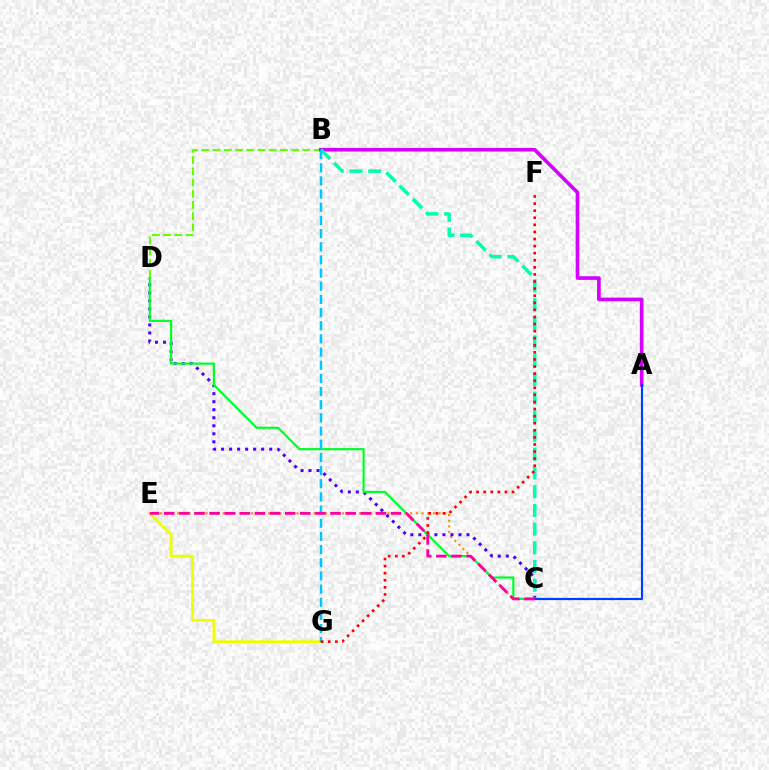{('C', 'E'): [{'color': '#ff8800', 'line_style': 'dotted', 'thickness': 1.54}, {'color': '#ff00a0', 'line_style': 'dashed', 'thickness': 2.05}], ('B', 'D'): [{'color': '#66ff00', 'line_style': 'dashed', 'thickness': 1.52}], ('A', 'B'): [{'color': '#d600ff', 'line_style': 'solid', 'thickness': 2.63}], ('C', 'D'): [{'color': '#4f00ff', 'line_style': 'dotted', 'thickness': 2.18}, {'color': '#00ff27', 'line_style': 'solid', 'thickness': 1.57}], ('B', 'C'): [{'color': '#00ffaf', 'line_style': 'dashed', 'thickness': 2.54}], ('A', 'C'): [{'color': '#003fff', 'line_style': 'solid', 'thickness': 1.57}], ('E', 'G'): [{'color': '#eeff00', 'line_style': 'solid', 'thickness': 1.97}], ('B', 'G'): [{'color': '#00c7ff', 'line_style': 'dashed', 'thickness': 1.79}], ('F', 'G'): [{'color': '#ff0000', 'line_style': 'dotted', 'thickness': 1.92}]}